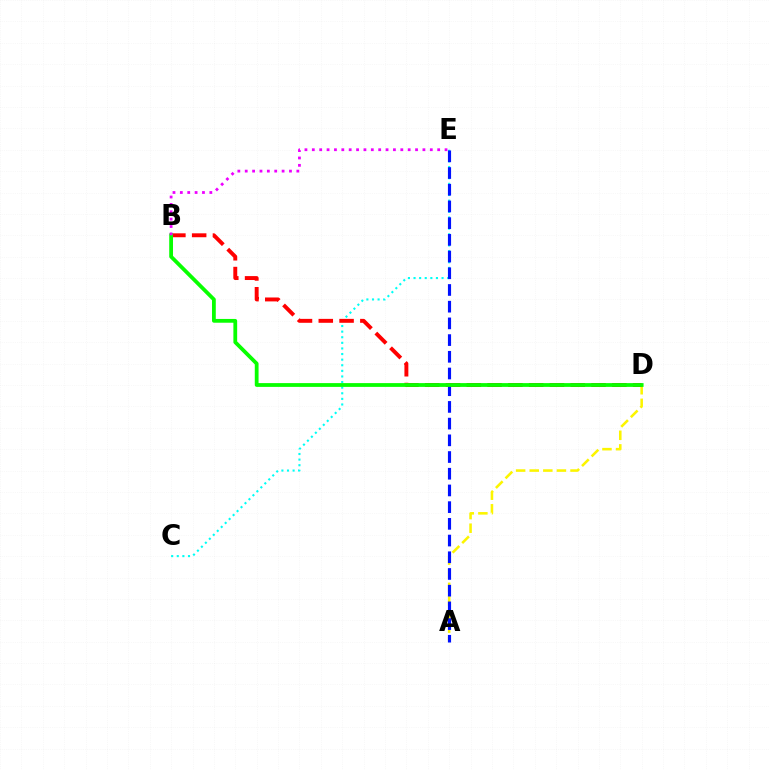{('A', 'D'): [{'color': '#fcf500', 'line_style': 'dashed', 'thickness': 1.85}], ('C', 'E'): [{'color': '#00fff6', 'line_style': 'dotted', 'thickness': 1.52}], ('B', 'D'): [{'color': '#ff0000', 'line_style': 'dashed', 'thickness': 2.82}, {'color': '#08ff00', 'line_style': 'solid', 'thickness': 2.72}], ('A', 'E'): [{'color': '#0010ff', 'line_style': 'dashed', 'thickness': 2.27}], ('B', 'E'): [{'color': '#ee00ff', 'line_style': 'dotted', 'thickness': 2.0}]}